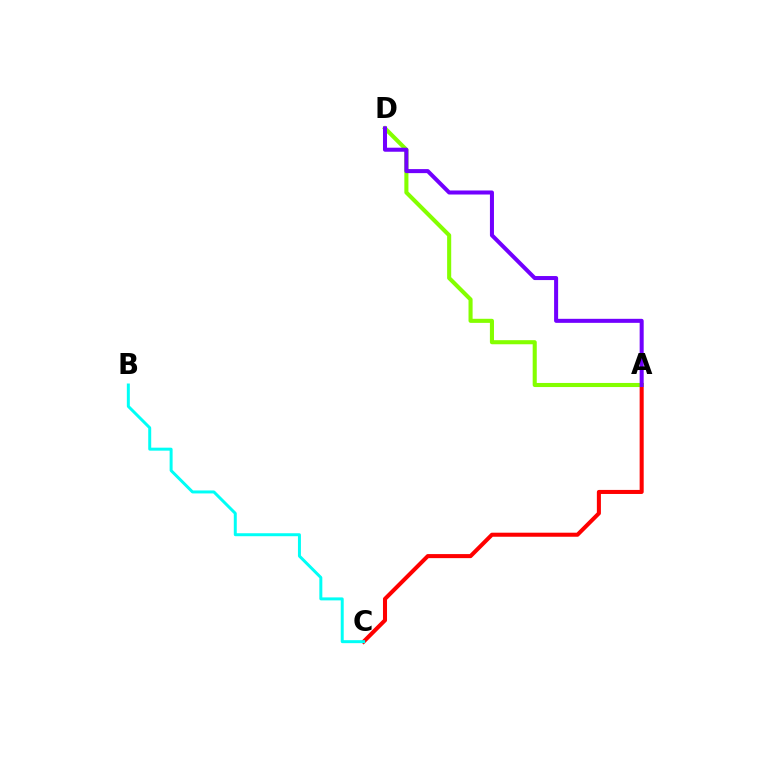{('A', 'C'): [{'color': '#ff0000', 'line_style': 'solid', 'thickness': 2.91}], ('A', 'D'): [{'color': '#84ff00', 'line_style': 'solid', 'thickness': 2.94}, {'color': '#7200ff', 'line_style': 'solid', 'thickness': 2.9}], ('B', 'C'): [{'color': '#00fff6', 'line_style': 'solid', 'thickness': 2.14}]}